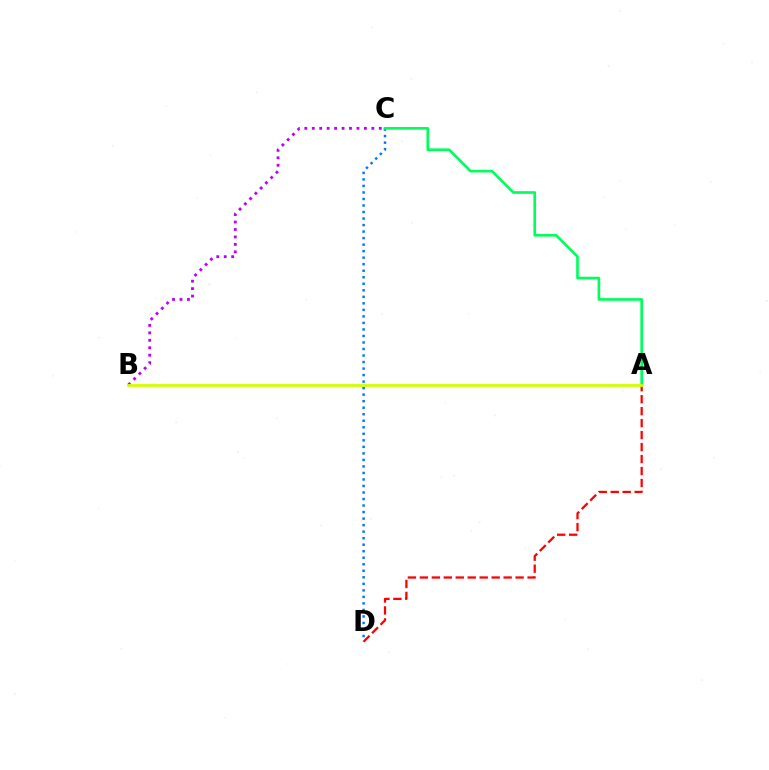{('B', 'C'): [{'color': '#b900ff', 'line_style': 'dotted', 'thickness': 2.02}], ('C', 'D'): [{'color': '#0074ff', 'line_style': 'dotted', 'thickness': 1.77}], ('A', 'C'): [{'color': '#00ff5c', 'line_style': 'solid', 'thickness': 1.92}], ('A', 'D'): [{'color': '#ff0000', 'line_style': 'dashed', 'thickness': 1.63}], ('A', 'B'): [{'color': '#d1ff00', 'line_style': 'solid', 'thickness': 2.01}]}